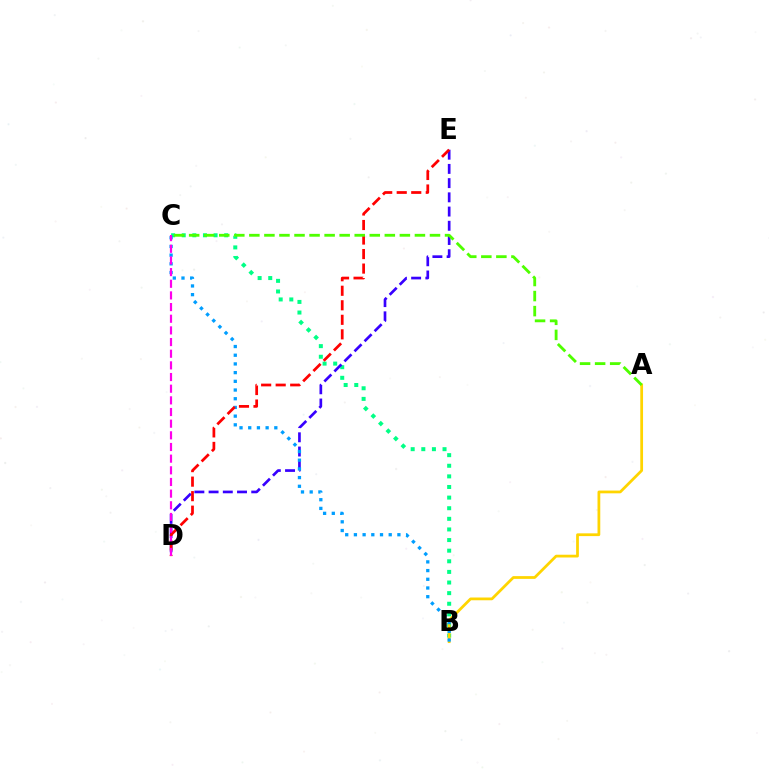{('B', 'C'): [{'color': '#00ff86', 'line_style': 'dotted', 'thickness': 2.88}, {'color': '#009eff', 'line_style': 'dotted', 'thickness': 2.36}], ('D', 'E'): [{'color': '#3700ff', 'line_style': 'dashed', 'thickness': 1.93}, {'color': '#ff0000', 'line_style': 'dashed', 'thickness': 1.97}], ('A', 'B'): [{'color': '#ffd500', 'line_style': 'solid', 'thickness': 1.99}], ('A', 'C'): [{'color': '#4fff00', 'line_style': 'dashed', 'thickness': 2.04}], ('C', 'D'): [{'color': '#ff00ed', 'line_style': 'dashed', 'thickness': 1.58}]}